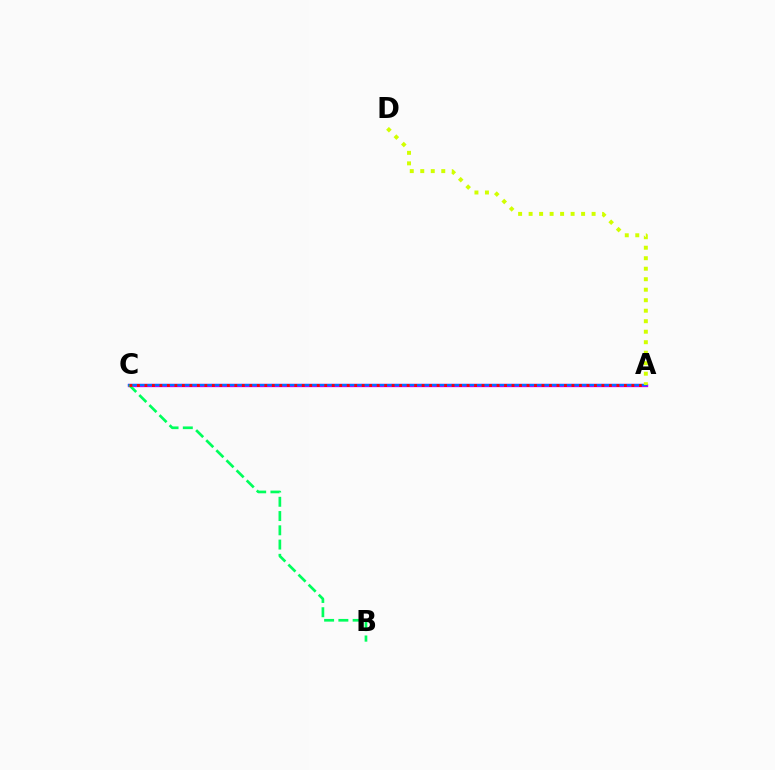{('A', 'C'): [{'color': '#b900ff', 'line_style': 'solid', 'thickness': 2.39}, {'color': '#0074ff', 'line_style': 'solid', 'thickness': 1.61}, {'color': '#ff0000', 'line_style': 'dotted', 'thickness': 2.04}], ('B', 'C'): [{'color': '#00ff5c', 'line_style': 'dashed', 'thickness': 1.94}], ('A', 'D'): [{'color': '#d1ff00', 'line_style': 'dotted', 'thickness': 2.85}]}